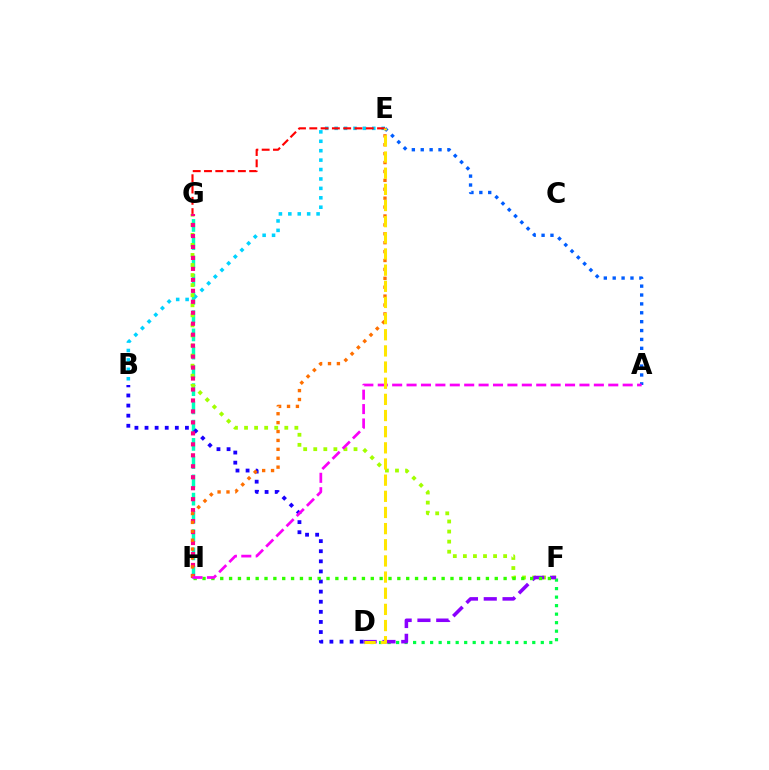{('A', 'E'): [{'color': '#005dff', 'line_style': 'dotted', 'thickness': 2.41}], ('G', 'H'): [{'color': '#00ffbb', 'line_style': 'dashed', 'thickness': 2.48}, {'color': '#ff0088', 'line_style': 'dotted', 'thickness': 2.98}], ('B', 'D'): [{'color': '#1900ff', 'line_style': 'dotted', 'thickness': 2.74}], ('B', 'E'): [{'color': '#00d3ff', 'line_style': 'dotted', 'thickness': 2.56}], ('D', 'F'): [{'color': '#00ff45', 'line_style': 'dotted', 'thickness': 2.31}, {'color': '#8a00ff', 'line_style': 'dashed', 'thickness': 2.55}], ('F', 'G'): [{'color': '#a2ff00', 'line_style': 'dotted', 'thickness': 2.73}], ('E', 'G'): [{'color': '#ff0000', 'line_style': 'dashed', 'thickness': 1.53}], ('E', 'H'): [{'color': '#ff7000', 'line_style': 'dotted', 'thickness': 2.42}], ('F', 'H'): [{'color': '#31ff00', 'line_style': 'dotted', 'thickness': 2.41}], ('A', 'H'): [{'color': '#fa00f9', 'line_style': 'dashed', 'thickness': 1.96}], ('D', 'E'): [{'color': '#ffe600', 'line_style': 'dashed', 'thickness': 2.19}]}